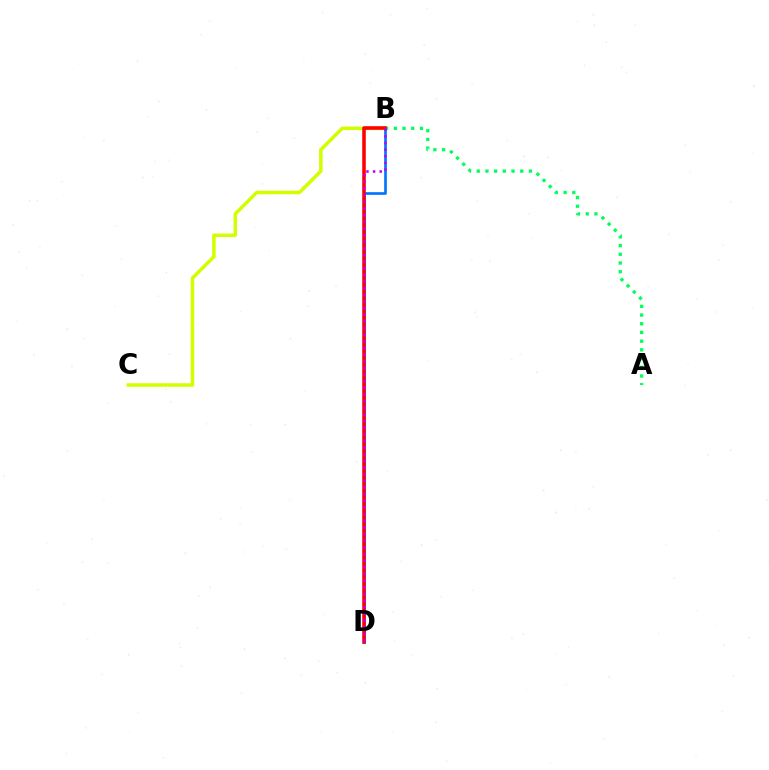{('B', 'D'): [{'color': '#0074ff', 'line_style': 'solid', 'thickness': 1.9}, {'color': '#ff0000', 'line_style': 'solid', 'thickness': 2.57}, {'color': '#b900ff', 'line_style': 'dotted', 'thickness': 1.81}], ('B', 'C'): [{'color': '#d1ff00', 'line_style': 'solid', 'thickness': 2.53}], ('A', 'B'): [{'color': '#00ff5c', 'line_style': 'dotted', 'thickness': 2.36}]}